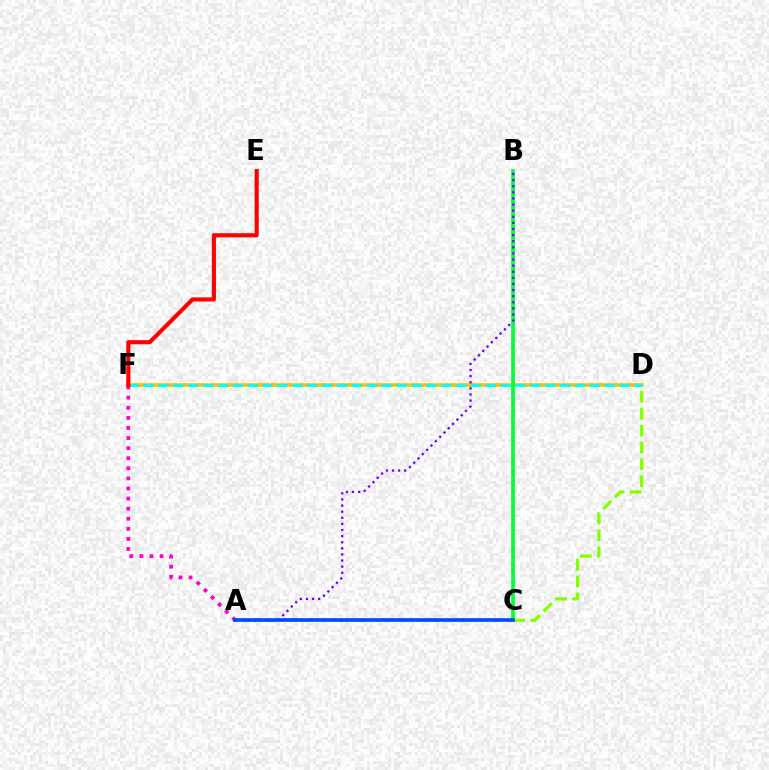{('A', 'F'): [{'color': '#ff00cf', 'line_style': 'dotted', 'thickness': 2.74}], ('D', 'F'): [{'color': '#ffbd00', 'line_style': 'solid', 'thickness': 2.62}, {'color': '#00fff6', 'line_style': 'dashed', 'thickness': 2.02}], ('B', 'C'): [{'color': '#00ff39', 'line_style': 'solid', 'thickness': 2.66}], ('C', 'D'): [{'color': '#84ff00', 'line_style': 'dashed', 'thickness': 2.29}], ('E', 'F'): [{'color': '#ff0000', 'line_style': 'solid', 'thickness': 2.96}], ('A', 'B'): [{'color': '#7200ff', 'line_style': 'dotted', 'thickness': 1.66}], ('A', 'C'): [{'color': '#004bff', 'line_style': 'solid', 'thickness': 2.66}]}